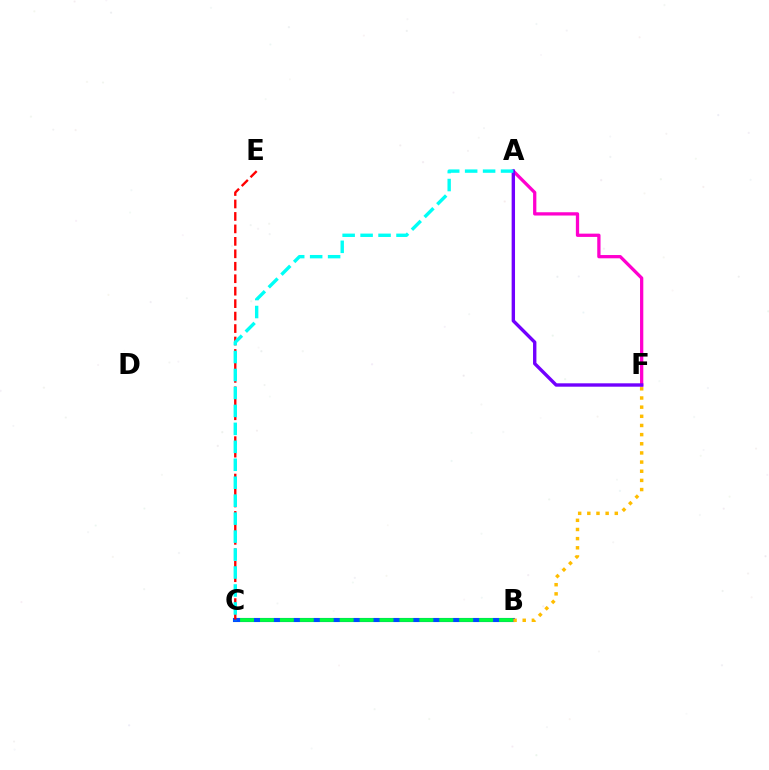{('B', 'C'): [{'color': '#84ff00', 'line_style': 'solid', 'thickness': 2.95}, {'color': '#004bff', 'line_style': 'solid', 'thickness': 2.92}, {'color': '#00ff39', 'line_style': 'dashed', 'thickness': 2.71}], ('C', 'E'): [{'color': '#ff0000', 'line_style': 'dashed', 'thickness': 1.69}], ('A', 'F'): [{'color': '#ff00cf', 'line_style': 'solid', 'thickness': 2.36}, {'color': '#7200ff', 'line_style': 'solid', 'thickness': 2.43}], ('B', 'F'): [{'color': '#ffbd00', 'line_style': 'dotted', 'thickness': 2.49}], ('A', 'C'): [{'color': '#00fff6', 'line_style': 'dashed', 'thickness': 2.44}]}